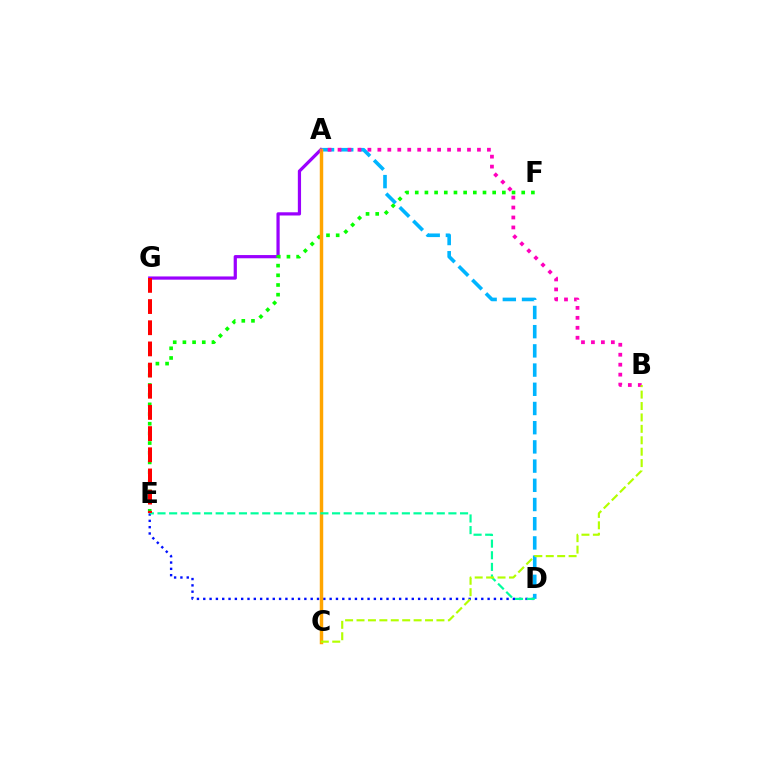{('A', 'G'): [{'color': '#9b00ff', 'line_style': 'solid', 'thickness': 2.32}], ('E', 'F'): [{'color': '#08ff00', 'line_style': 'dotted', 'thickness': 2.63}], ('D', 'E'): [{'color': '#0010ff', 'line_style': 'dotted', 'thickness': 1.72}, {'color': '#00ff9d', 'line_style': 'dashed', 'thickness': 1.58}], ('A', 'D'): [{'color': '#00b5ff', 'line_style': 'dashed', 'thickness': 2.61}], ('A', 'C'): [{'color': '#ffa500', 'line_style': 'solid', 'thickness': 2.48}], ('A', 'B'): [{'color': '#ff00bd', 'line_style': 'dotted', 'thickness': 2.71}], ('E', 'G'): [{'color': '#ff0000', 'line_style': 'dashed', 'thickness': 2.88}], ('B', 'C'): [{'color': '#b3ff00', 'line_style': 'dashed', 'thickness': 1.55}]}